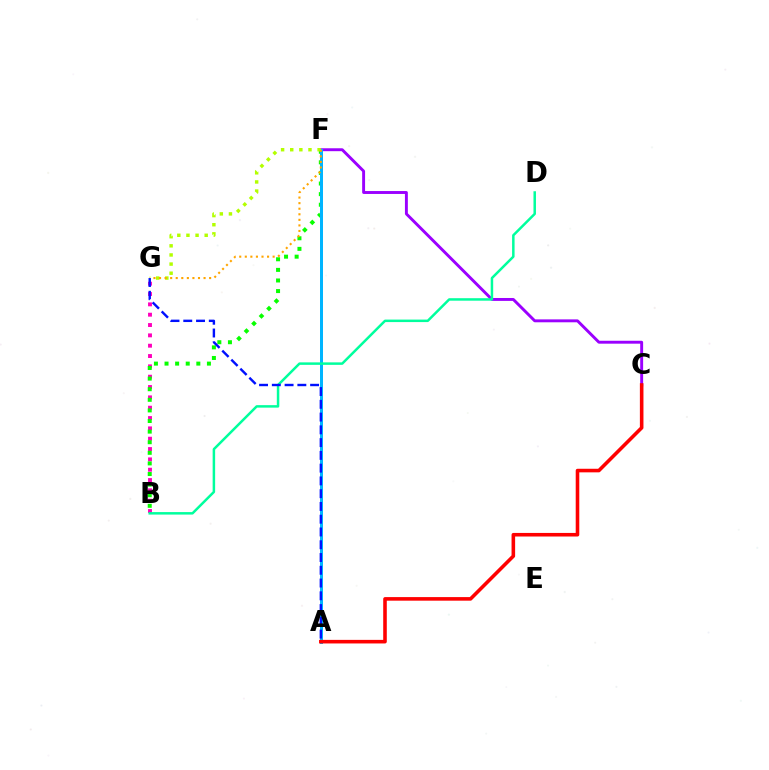{('B', 'G'): [{'color': '#ff00bd', 'line_style': 'dotted', 'thickness': 2.81}], ('B', 'F'): [{'color': '#08ff00', 'line_style': 'dotted', 'thickness': 2.88}], ('C', 'F'): [{'color': '#9b00ff', 'line_style': 'solid', 'thickness': 2.1}], ('A', 'F'): [{'color': '#00b5ff', 'line_style': 'solid', 'thickness': 2.16}], ('F', 'G'): [{'color': '#b3ff00', 'line_style': 'dotted', 'thickness': 2.48}, {'color': '#ffa500', 'line_style': 'dotted', 'thickness': 1.51}], ('A', 'C'): [{'color': '#ff0000', 'line_style': 'solid', 'thickness': 2.58}], ('B', 'D'): [{'color': '#00ff9d', 'line_style': 'solid', 'thickness': 1.79}], ('A', 'G'): [{'color': '#0010ff', 'line_style': 'dashed', 'thickness': 1.73}]}